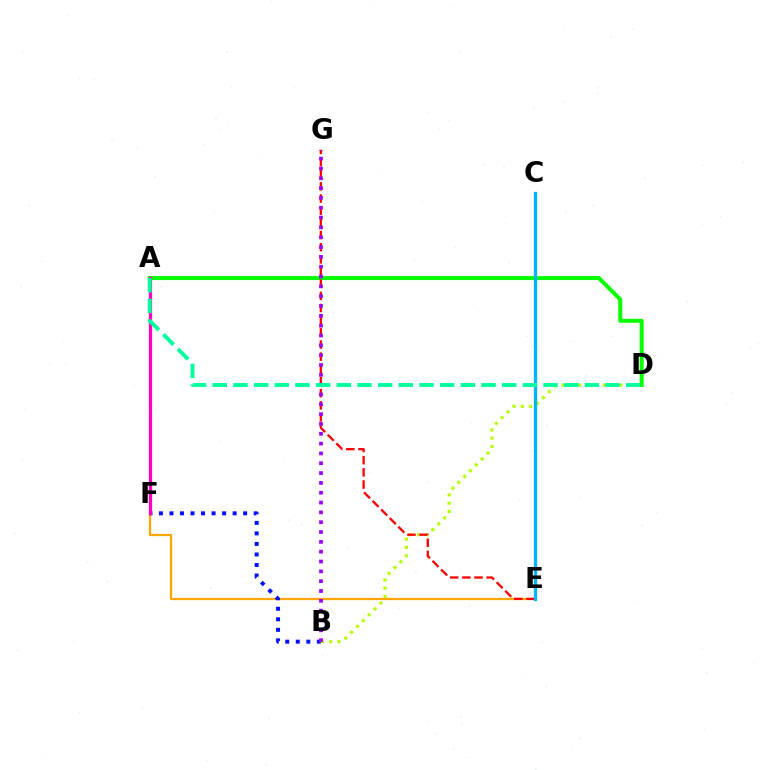{('E', 'F'): [{'color': '#ffa500', 'line_style': 'solid', 'thickness': 1.63}], ('B', 'F'): [{'color': '#0010ff', 'line_style': 'dotted', 'thickness': 2.86}], ('A', 'D'): [{'color': '#08ff00', 'line_style': 'solid', 'thickness': 2.88}, {'color': '#00ff9d', 'line_style': 'dashed', 'thickness': 2.81}], ('B', 'D'): [{'color': '#b3ff00', 'line_style': 'dotted', 'thickness': 2.25}], ('E', 'G'): [{'color': '#ff0000', 'line_style': 'dashed', 'thickness': 1.65}], ('C', 'E'): [{'color': '#00b5ff', 'line_style': 'solid', 'thickness': 2.39}], ('A', 'F'): [{'color': '#ff00bd', 'line_style': 'solid', 'thickness': 2.34}], ('B', 'G'): [{'color': '#9b00ff', 'line_style': 'dotted', 'thickness': 2.67}]}